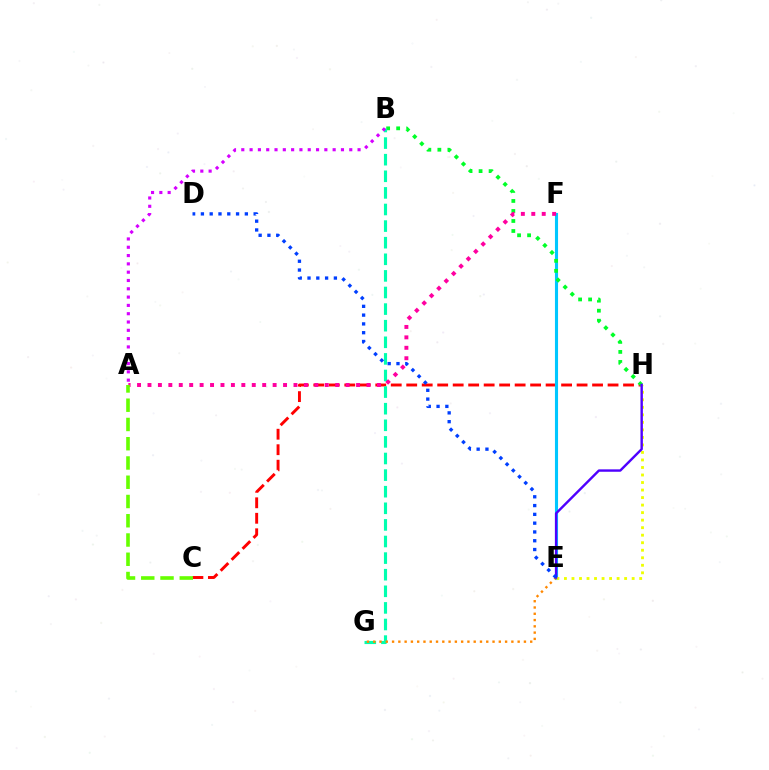{('C', 'H'): [{'color': '#ff0000', 'line_style': 'dashed', 'thickness': 2.1}], ('E', 'F'): [{'color': '#00c7ff', 'line_style': 'solid', 'thickness': 2.24}], ('B', 'H'): [{'color': '#00ff27', 'line_style': 'dotted', 'thickness': 2.72}], ('E', 'H'): [{'color': '#eeff00', 'line_style': 'dotted', 'thickness': 2.04}, {'color': '#4f00ff', 'line_style': 'solid', 'thickness': 1.73}], ('B', 'G'): [{'color': '#00ffaf', 'line_style': 'dashed', 'thickness': 2.26}], ('A', 'F'): [{'color': '#ff00a0', 'line_style': 'dotted', 'thickness': 2.83}], ('A', 'B'): [{'color': '#d600ff', 'line_style': 'dotted', 'thickness': 2.26}], ('E', 'G'): [{'color': '#ff8800', 'line_style': 'dotted', 'thickness': 1.71}], ('A', 'C'): [{'color': '#66ff00', 'line_style': 'dashed', 'thickness': 2.62}], ('D', 'E'): [{'color': '#003fff', 'line_style': 'dotted', 'thickness': 2.39}]}